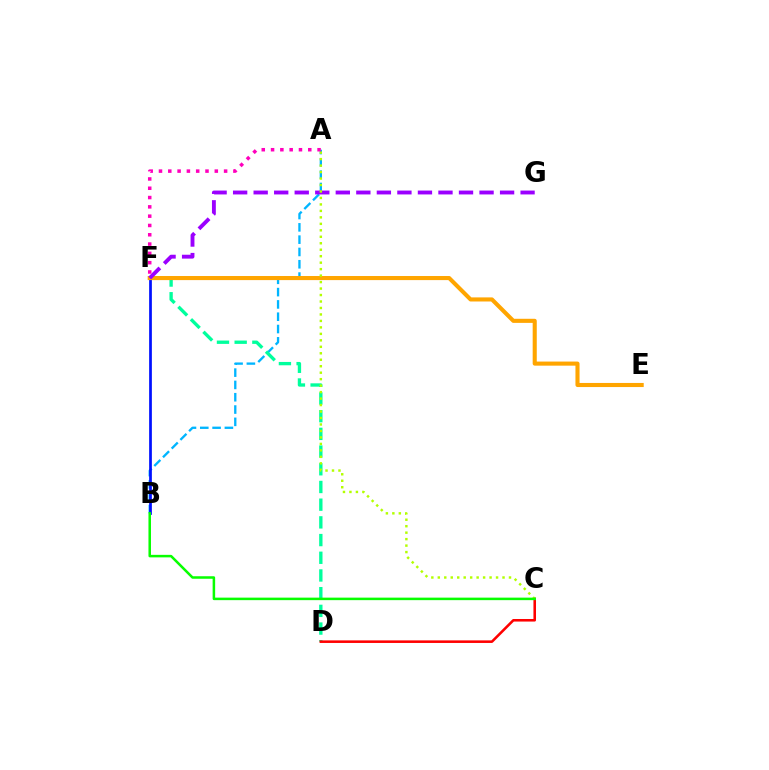{('A', 'B'): [{'color': '#00b5ff', 'line_style': 'dashed', 'thickness': 1.67}], ('D', 'F'): [{'color': '#00ff9d', 'line_style': 'dashed', 'thickness': 2.4}], ('B', 'F'): [{'color': '#0010ff', 'line_style': 'solid', 'thickness': 1.96}], ('E', 'F'): [{'color': '#ffa500', 'line_style': 'solid', 'thickness': 2.94}], ('F', 'G'): [{'color': '#9b00ff', 'line_style': 'dashed', 'thickness': 2.79}], ('C', 'D'): [{'color': '#ff0000', 'line_style': 'solid', 'thickness': 1.85}], ('A', 'C'): [{'color': '#b3ff00', 'line_style': 'dotted', 'thickness': 1.76}], ('A', 'F'): [{'color': '#ff00bd', 'line_style': 'dotted', 'thickness': 2.53}], ('B', 'C'): [{'color': '#08ff00', 'line_style': 'solid', 'thickness': 1.81}]}